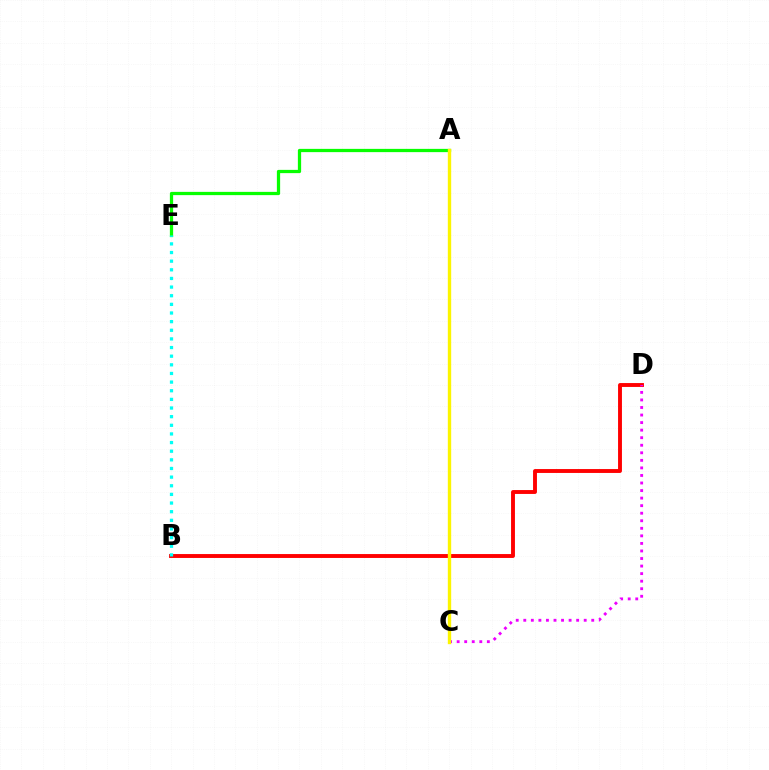{('A', 'C'): [{'color': '#0010ff', 'line_style': 'solid', 'thickness': 2.08}, {'color': '#fcf500', 'line_style': 'solid', 'thickness': 2.42}], ('B', 'D'): [{'color': '#ff0000', 'line_style': 'solid', 'thickness': 2.8}], ('A', 'E'): [{'color': '#08ff00', 'line_style': 'solid', 'thickness': 2.34}], ('B', 'E'): [{'color': '#00fff6', 'line_style': 'dotted', 'thickness': 2.35}], ('C', 'D'): [{'color': '#ee00ff', 'line_style': 'dotted', 'thickness': 2.05}]}